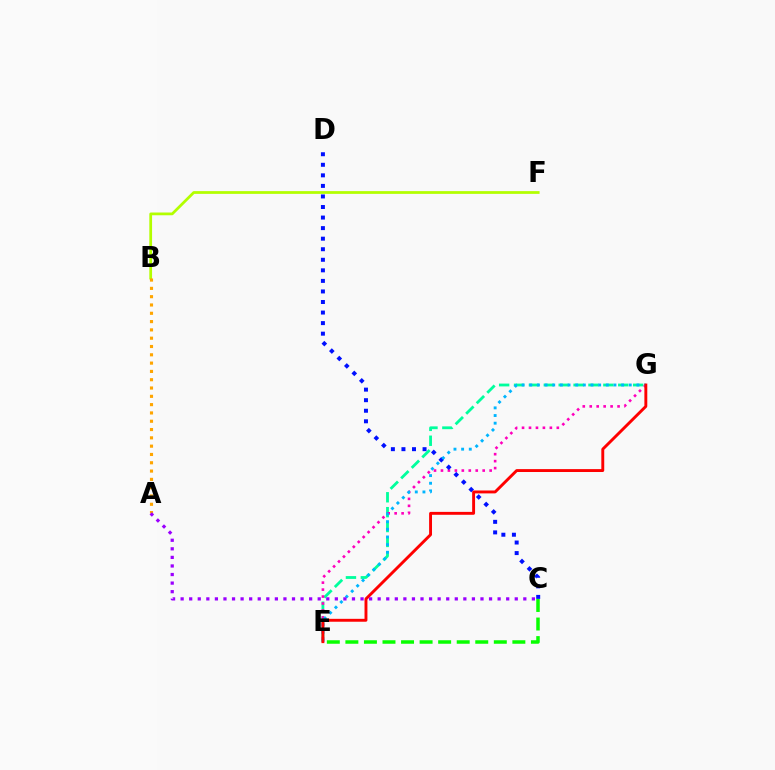{('E', 'G'): [{'color': '#00ff9d', 'line_style': 'dashed', 'thickness': 2.02}, {'color': '#ff00bd', 'line_style': 'dotted', 'thickness': 1.89}, {'color': '#00b5ff', 'line_style': 'dotted', 'thickness': 2.08}, {'color': '#ff0000', 'line_style': 'solid', 'thickness': 2.09}], ('C', 'D'): [{'color': '#0010ff', 'line_style': 'dotted', 'thickness': 2.87}], ('B', 'F'): [{'color': '#b3ff00', 'line_style': 'solid', 'thickness': 1.98}], ('C', 'E'): [{'color': '#08ff00', 'line_style': 'dashed', 'thickness': 2.52}], ('A', 'B'): [{'color': '#ffa500', 'line_style': 'dotted', 'thickness': 2.26}], ('A', 'C'): [{'color': '#9b00ff', 'line_style': 'dotted', 'thickness': 2.33}]}